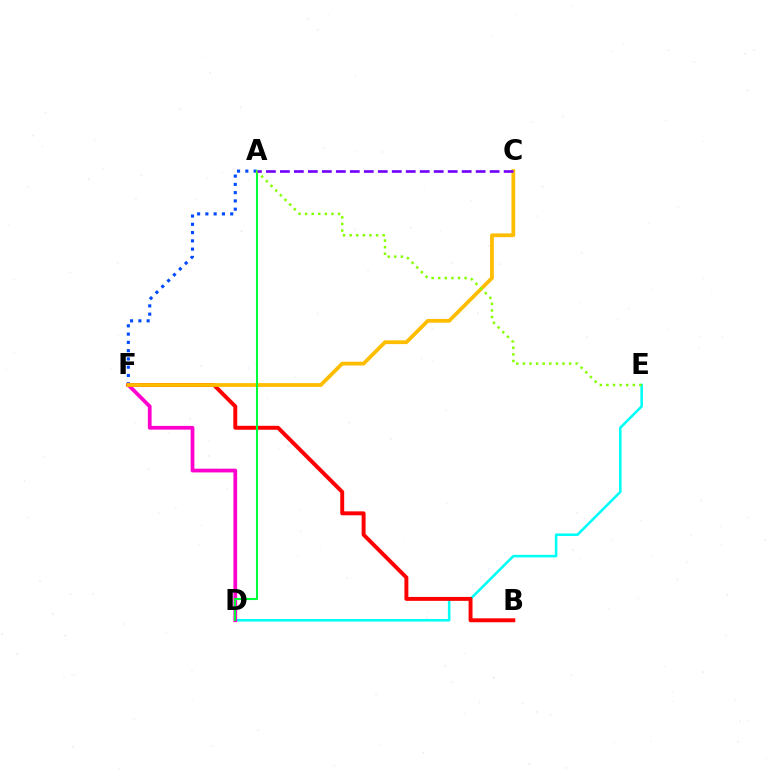{('D', 'E'): [{'color': '#00fff6', 'line_style': 'solid', 'thickness': 1.84}], ('A', 'F'): [{'color': '#004bff', 'line_style': 'dotted', 'thickness': 2.25}], ('D', 'F'): [{'color': '#ff00cf', 'line_style': 'solid', 'thickness': 2.7}], ('B', 'F'): [{'color': '#ff0000', 'line_style': 'solid', 'thickness': 2.83}], ('C', 'F'): [{'color': '#ffbd00', 'line_style': 'solid', 'thickness': 2.71}], ('A', 'D'): [{'color': '#00ff39', 'line_style': 'solid', 'thickness': 1.5}], ('A', 'E'): [{'color': '#84ff00', 'line_style': 'dotted', 'thickness': 1.79}], ('A', 'C'): [{'color': '#7200ff', 'line_style': 'dashed', 'thickness': 1.9}]}